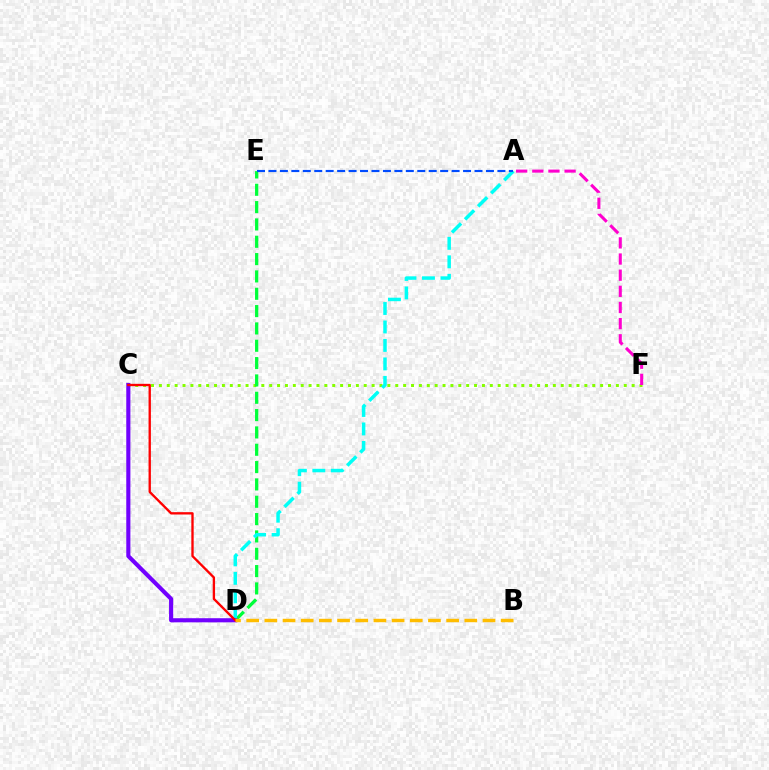{('C', 'F'): [{'color': '#84ff00', 'line_style': 'dotted', 'thickness': 2.14}], ('D', 'E'): [{'color': '#00ff39', 'line_style': 'dashed', 'thickness': 2.35}], ('A', 'D'): [{'color': '#00fff6', 'line_style': 'dashed', 'thickness': 2.51}], ('A', 'E'): [{'color': '#004bff', 'line_style': 'dashed', 'thickness': 1.56}], ('C', 'D'): [{'color': '#7200ff', 'line_style': 'solid', 'thickness': 2.96}, {'color': '#ff0000', 'line_style': 'solid', 'thickness': 1.69}], ('A', 'F'): [{'color': '#ff00cf', 'line_style': 'dashed', 'thickness': 2.19}], ('B', 'D'): [{'color': '#ffbd00', 'line_style': 'dashed', 'thickness': 2.47}]}